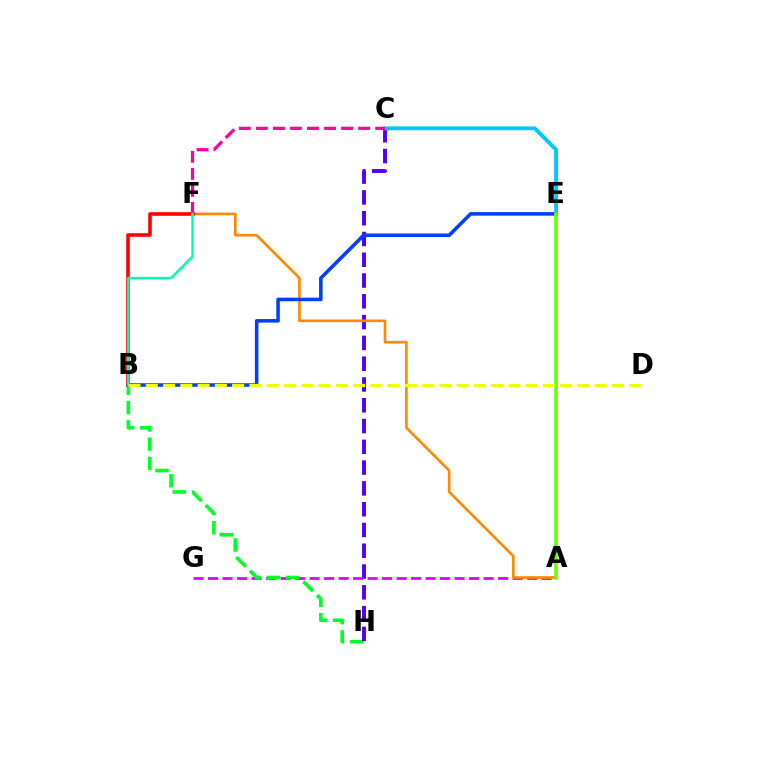{('A', 'G'): [{'color': '#d600ff', 'line_style': 'dashed', 'thickness': 1.97}], ('B', 'H'): [{'color': '#00ff27', 'line_style': 'dashed', 'thickness': 2.62}], ('C', 'H'): [{'color': '#4f00ff', 'line_style': 'dashed', 'thickness': 2.82}], ('C', 'E'): [{'color': '#00c7ff', 'line_style': 'solid', 'thickness': 2.79}], ('A', 'F'): [{'color': '#ff8800', 'line_style': 'solid', 'thickness': 1.9}], ('B', 'F'): [{'color': '#ff0000', 'line_style': 'solid', 'thickness': 2.59}, {'color': '#00ffaf', 'line_style': 'solid', 'thickness': 1.82}], ('C', 'F'): [{'color': '#ff00a0', 'line_style': 'dashed', 'thickness': 2.32}], ('B', 'E'): [{'color': '#003fff', 'line_style': 'solid', 'thickness': 2.56}], ('A', 'E'): [{'color': '#66ff00', 'line_style': 'solid', 'thickness': 2.58}], ('B', 'D'): [{'color': '#eeff00', 'line_style': 'dashed', 'thickness': 2.35}]}